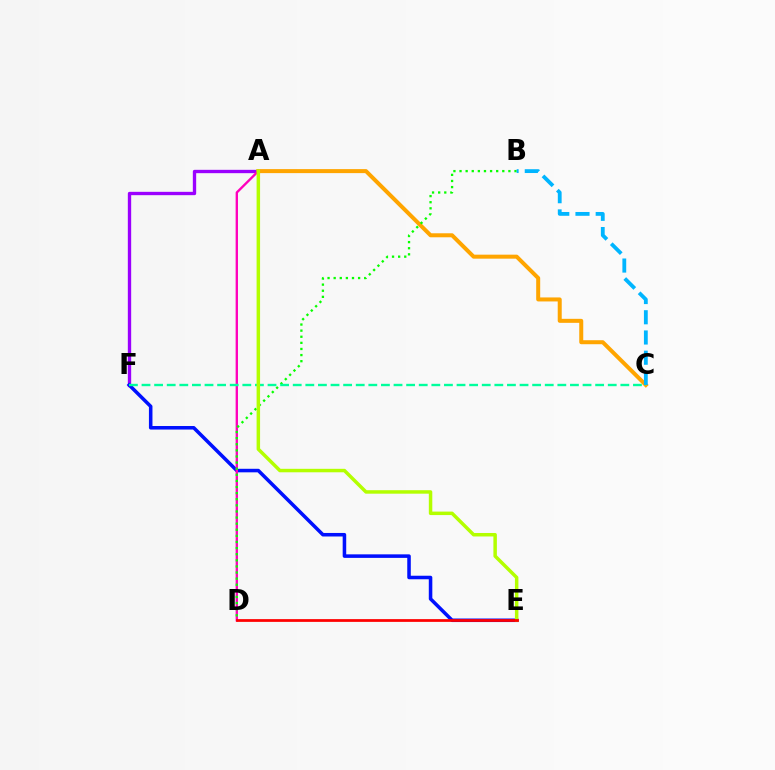{('A', 'F'): [{'color': '#9b00ff', 'line_style': 'solid', 'thickness': 2.41}], ('E', 'F'): [{'color': '#0010ff', 'line_style': 'solid', 'thickness': 2.55}], ('A', 'C'): [{'color': '#ffa500', 'line_style': 'solid', 'thickness': 2.88}], ('A', 'D'): [{'color': '#ff00bd', 'line_style': 'solid', 'thickness': 1.69}], ('B', 'D'): [{'color': '#08ff00', 'line_style': 'dotted', 'thickness': 1.66}], ('B', 'C'): [{'color': '#00b5ff', 'line_style': 'dashed', 'thickness': 2.75}], ('C', 'F'): [{'color': '#00ff9d', 'line_style': 'dashed', 'thickness': 1.71}], ('A', 'E'): [{'color': '#b3ff00', 'line_style': 'solid', 'thickness': 2.5}], ('D', 'E'): [{'color': '#ff0000', 'line_style': 'solid', 'thickness': 1.98}]}